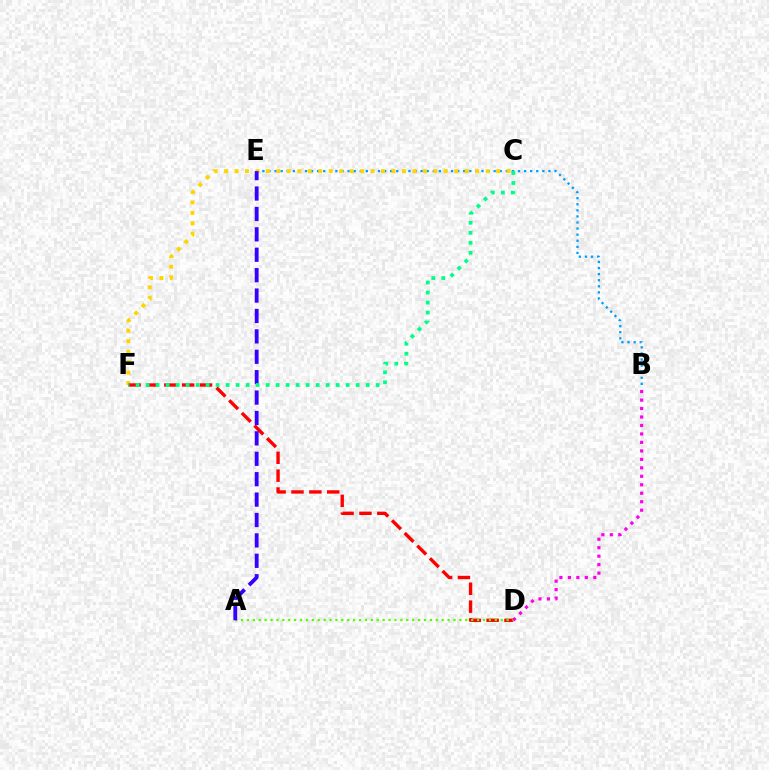{('B', 'D'): [{'color': '#ff00ed', 'line_style': 'dotted', 'thickness': 2.3}], ('B', 'E'): [{'color': '#009eff', 'line_style': 'dotted', 'thickness': 1.65}], ('C', 'F'): [{'color': '#ffd500', 'line_style': 'dotted', 'thickness': 2.84}, {'color': '#00ff86', 'line_style': 'dotted', 'thickness': 2.72}], ('D', 'F'): [{'color': '#ff0000', 'line_style': 'dashed', 'thickness': 2.43}], ('A', 'D'): [{'color': '#4fff00', 'line_style': 'dotted', 'thickness': 1.6}], ('A', 'E'): [{'color': '#3700ff', 'line_style': 'dashed', 'thickness': 2.77}]}